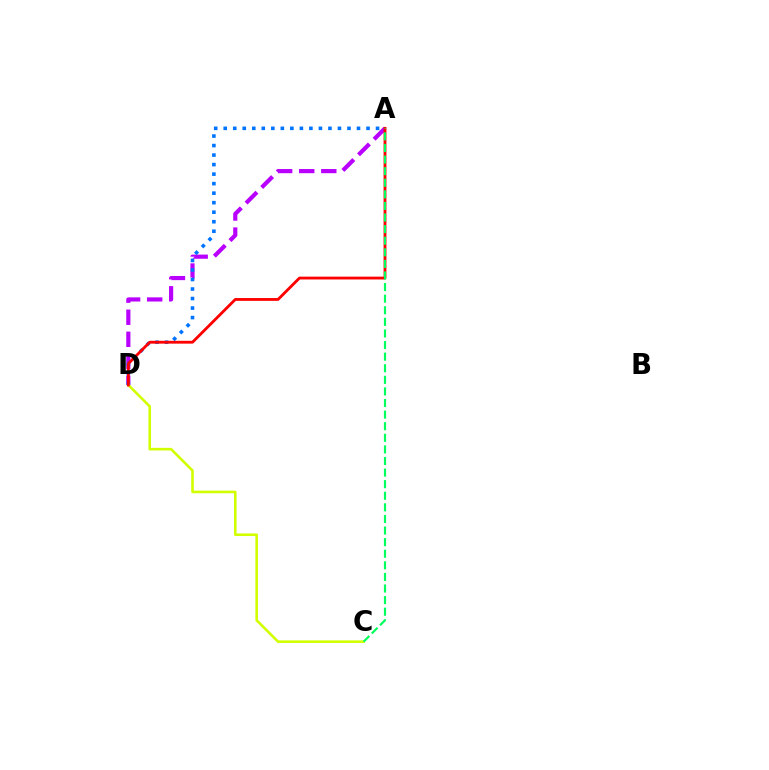{('A', 'D'): [{'color': '#b900ff', 'line_style': 'dashed', 'thickness': 3.0}, {'color': '#0074ff', 'line_style': 'dotted', 'thickness': 2.59}, {'color': '#ff0000', 'line_style': 'solid', 'thickness': 2.03}], ('C', 'D'): [{'color': '#d1ff00', 'line_style': 'solid', 'thickness': 1.87}], ('A', 'C'): [{'color': '#00ff5c', 'line_style': 'dashed', 'thickness': 1.57}]}